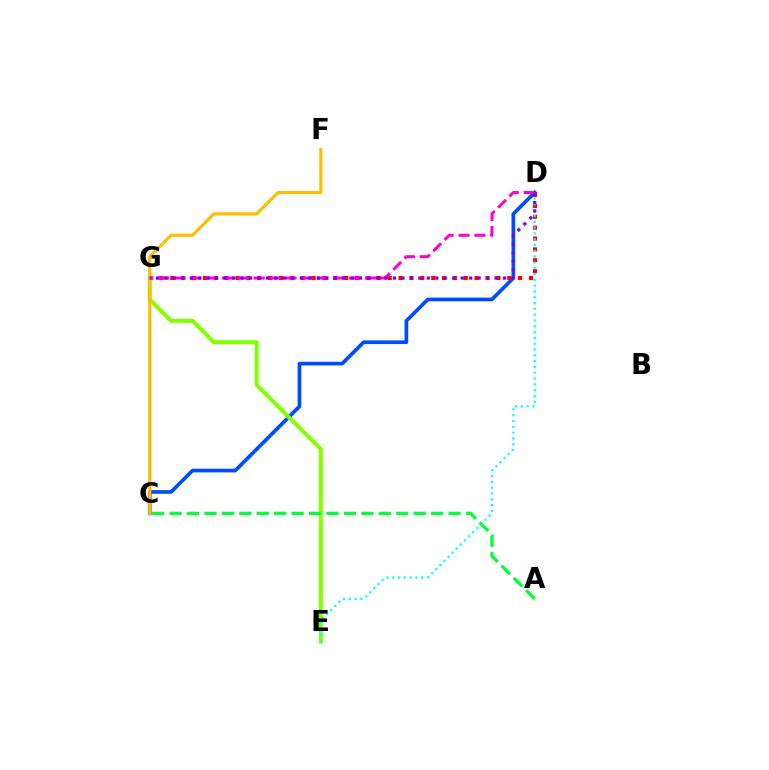{('C', 'D'): [{'color': '#004bff', 'line_style': 'solid', 'thickness': 2.64}], ('E', 'G'): [{'color': '#84ff00', 'line_style': 'solid', 'thickness': 2.92}], ('D', 'G'): [{'color': '#ff0000', 'line_style': 'dotted', 'thickness': 2.95}, {'color': '#ff00cf', 'line_style': 'dashed', 'thickness': 2.16}, {'color': '#7200ff', 'line_style': 'dotted', 'thickness': 2.3}], ('C', 'F'): [{'color': '#ffbd00', 'line_style': 'solid', 'thickness': 2.26}], ('D', 'E'): [{'color': '#00fff6', 'line_style': 'dotted', 'thickness': 1.58}], ('A', 'C'): [{'color': '#00ff39', 'line_style': 'dashed', 'thickness': 2.37}]}